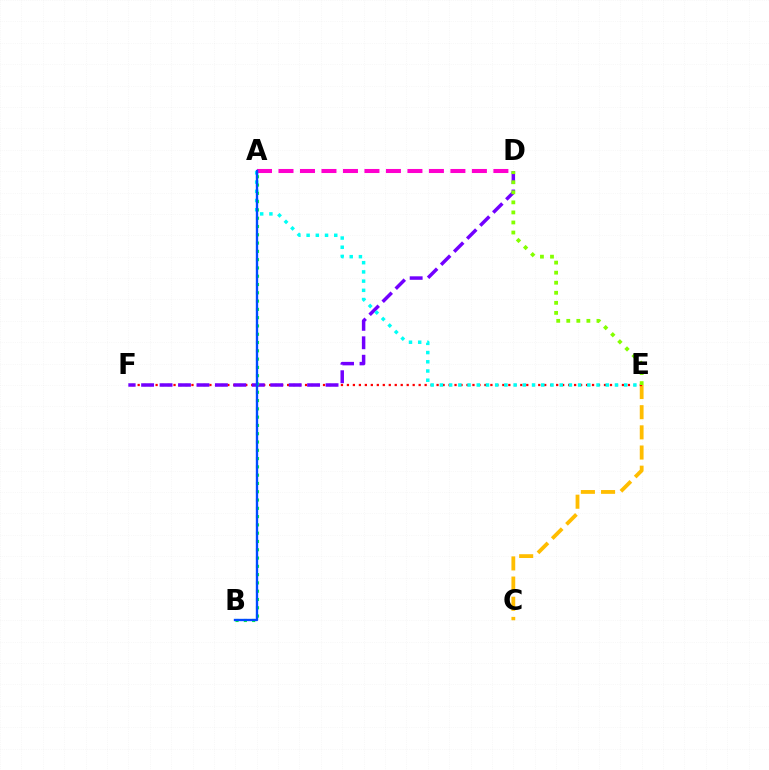{('C', 'E'): [{'color': '#ffbd00', 'line_style': 'dashed', 'thickness': 2.74}], ('E', 'F'): [{'color': '#ff0000', 'line_style': 'dotted', 'thickness': 1.62}], ('D', 'F'): [{'color': '#7200ff', 'line_style': 'dashed', 'thickness': 2.51}], ('A', 'E'): [{'color': '#00fff6', 'line_style': 'dotted', 'thickness': 2.5}], ('D', 'E'): [{'color': '#84ff00', 'line_style': 'dotted', 'thickness': 2.73}], ('A', 'B'): [{'color': '#00ff39', 'line_style': 'dotted', 'thickness': 2.25}, {'color': '#004bff', 'line_style': 'solid', 'thickness': 1.7}], ('A', 'D'): [{'color': '#ff00cf', 'line_style': 'dashed', 'thickness': 2.92}]}